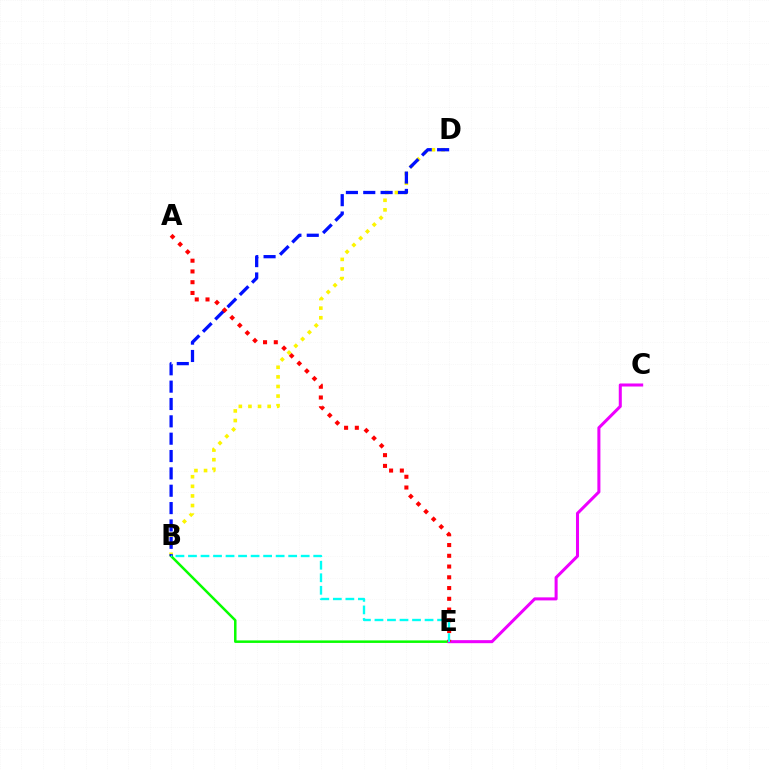{('B', 'D'): [{'color': '#fcf500', 'line_style': 'dotted', 'thickness': 2.61}, {'color': '#0010ff', 'line_style': 'dashed', 'thickness': 2.36}], ('B', 'E'): [{'color': '#08ff00', 'line_style': 'solid', 'thickness': 1.8}, {'color': '#00fff6', 'line_style': 'dashed', 'thickness': 1.7}], ('C', 'E'): [{'color': '#ee00ff', 'line_style': 'solid', 'thickness': 2.19}], ('A', 'E'): [{'color': '#ff0000', 'line_style': 'dotted', 'thickness': 2.92}]}